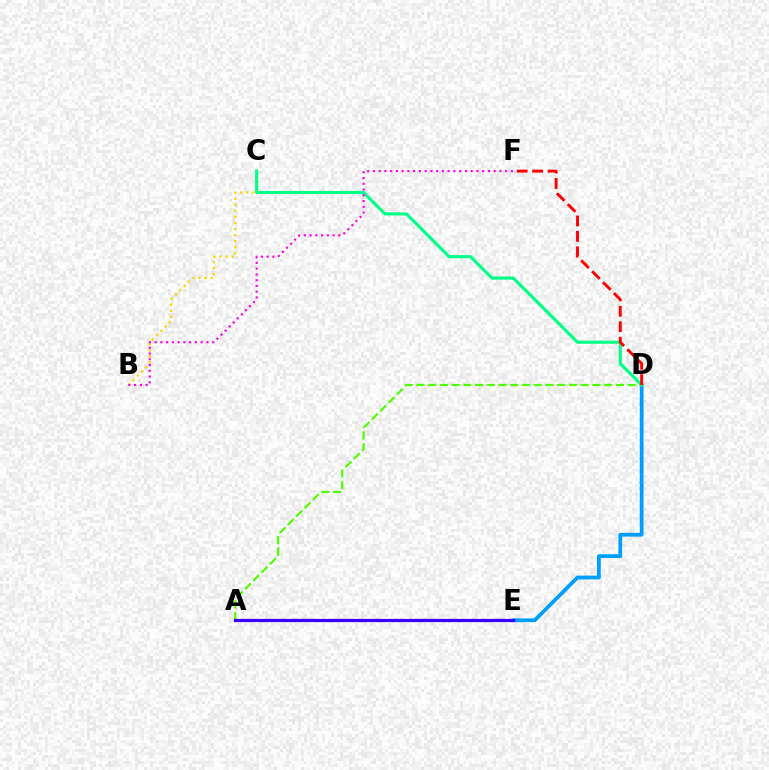{('D', 'E'): [{'color': '#009eff', 'line_style': 'solid', 'thickness': 2.71}], ('A', 'D'): [{'color': '#4fff00', 'line_style': 'dashed', 'thickness': 1.59}], ('A', 'E'): [{'color': '#3700ff', 'line_style': 'solid', 'thickness': 2.32}], ('B', 'C'): [{'color': '#ffd500', 'line_style': 'dotted', 'thickness': 1.65}], ('C', 'D'): [{'color': '#00ff86', 'line_style': 'solid', 'thickness': 2.24}], ('B', 'F'): [{'color': '#ff00ed', 'line_style': 'dotted', 'thickness': 1.56}], ('D', 'F'): [{'color': '#ff0000', 'line_style': 'dashed', 'thickness': 2.1}]}